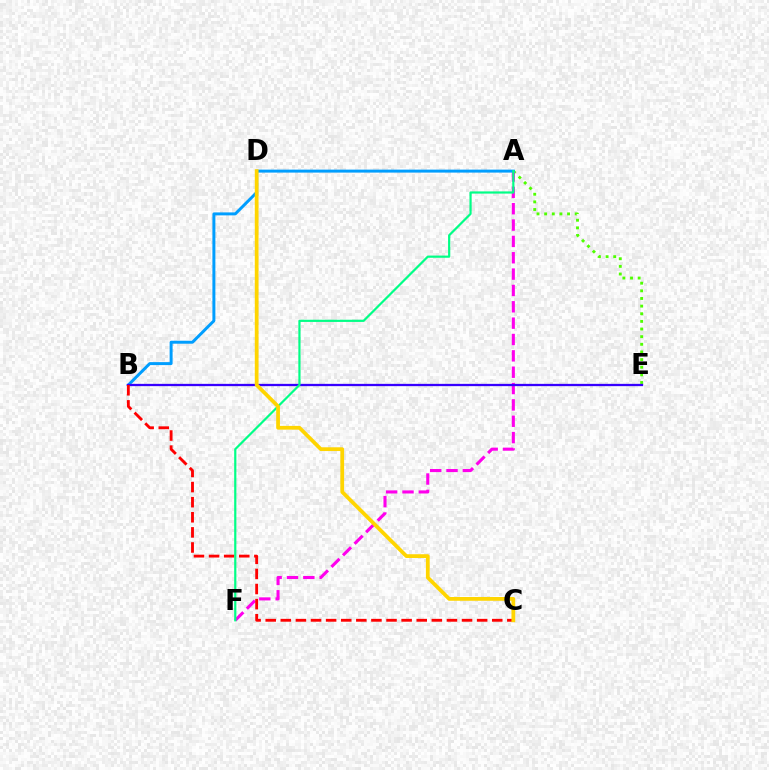{('A', 'E'): [{'color': '#4fff00', 'line_style': 'dotted', 'thickness': 2.08}], ('A', 'F'): [{'color': '#ff00ed', 'line_style': 'dashed', 'thickness': 2.22}, {'color': '#00ff86', 'line_style': 'solid', 'thickness': 1.58}], ('A', 'B'): [{'color': '#009eff', 'line_style': 'solid', 'thickness': 2.14}], ('B', 'E'): [{'color': '#3700ff', 'line_style': 'solid', 'thickness': 1.65}], ('B', 'C'): [{'color': '#ff0000', 'line_style': 'dashed', 'thickness': 2.05}], ('C', 'D'): [{'color': '#ffd500', 'line_style': 'solid', 'thickness': 2.71}]}